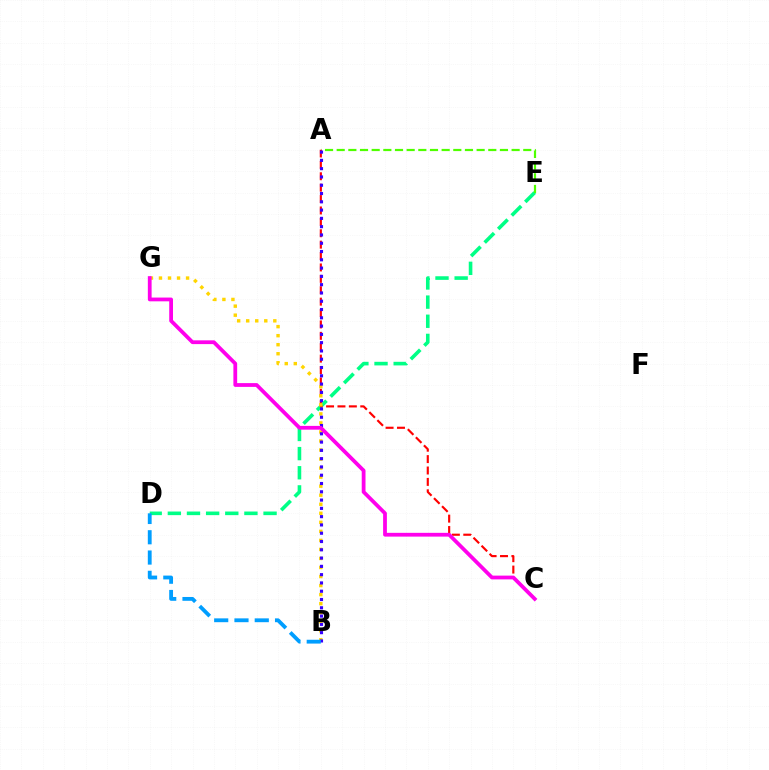{('D', 'E'): [{'color': '#00ff86', 'line_style': 'dashed', 'thickness': 2.6}], ('A', 'E'): [{'color': '#4fff00', 'line_style': 'dashed', 'thickness': 1.58}], ('A', 'C'): [{'color': '#ff0000', 'line_style': 'dashed', 'thickness': 1.55}], ('B', 'G'): [{'color': '#ffd500', 'line_style': 'dotted', 'thickness': 2.46}], ('A', 'B'): [{'color': '#3700ff', 'line_style': 'dotted', 'thickness': 2.25}], ('C', 'G'): [{'color': '#ff00ed', 'line_style': 'solid', 'thickness': 2.72}], ('B', 'D'): [{'color': '#009eff', 'line_style': 'dashed', 'thickness': 2.76}]}